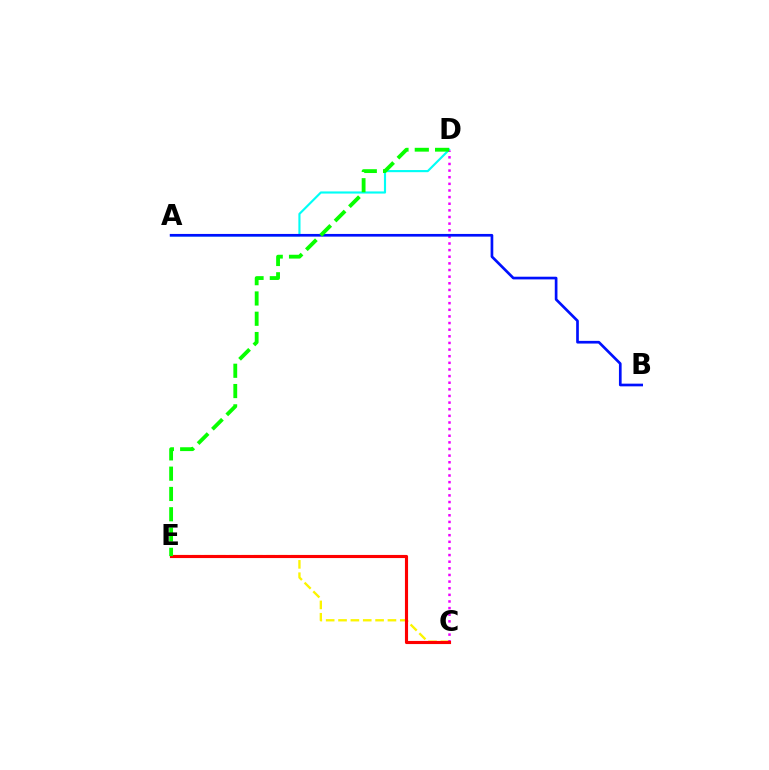{('A', 'D'): [{'color': '#00fff6', 'line_style': 'solid', 'thickness': 1.54}], ('C', 'E'): [{'color': '#fcf500', 'line_style': 'dashed', 'thickness': 1.68}, {'color': '#ff0000', 'line_style': 'solid', 'thickness': 2.25}], ('C', 'D'): [{'color': '#ee00ff', 'line_style': 'dotted', 'thickness': 1.8}], ('A', 'B'): [{'color': '#0010ff', 'line_style': 'solid', 'thickness': 1.93}], ('D', 'E'): [{'color': '#08ff00', 'line_style': 'dashed', 'thickness': 2.76}]}